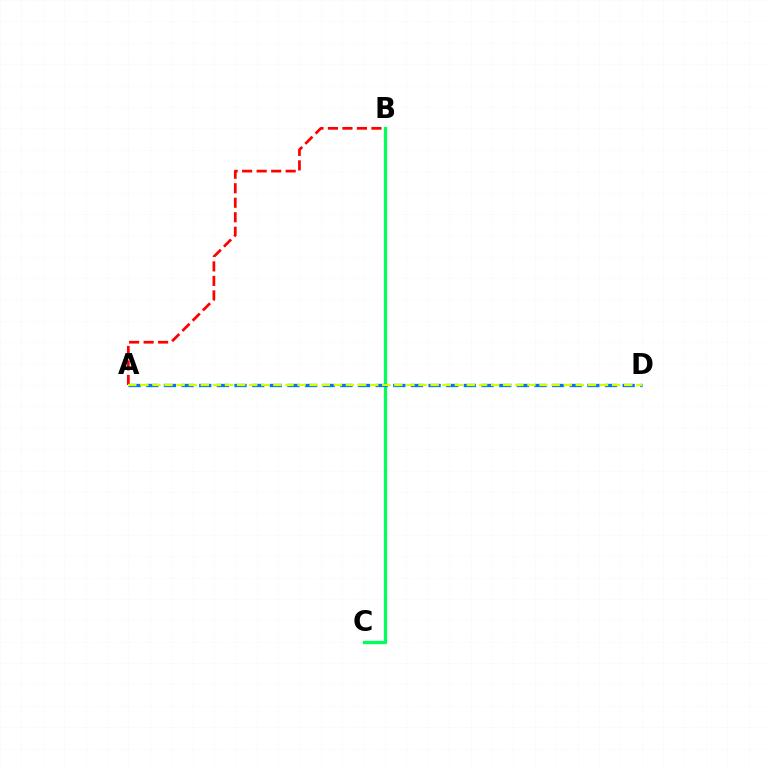{('B', 'C'): [{'color': '#b900ff', 'line_style': 'solid', 'thickness': 2.01}, {'color': '#00ff5c', 'line_style': 'solid', 'thickness': 2.38}], ('A', 'B'): [{'color': '#ff0000', 'line_style': 'dashed', 'thickness': 1.97}], ('A', 'D'): [{'color': '#0074ff', 'line_style': 'dashed', 'thickness': 2.4}, {'color': '#d1ff00', 'line_style': 'dashed', 'thickness': 1.64}]}